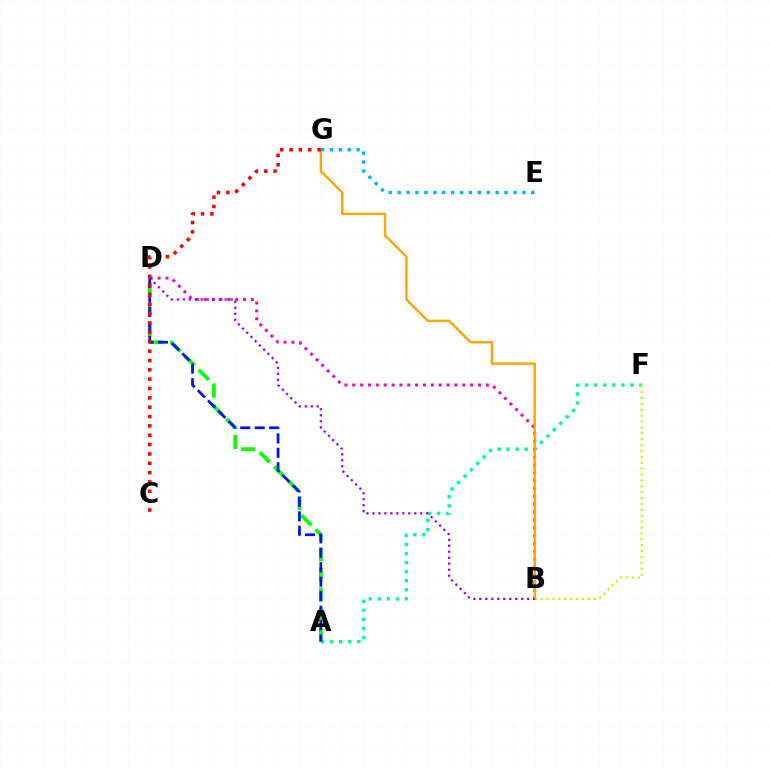{('A', 'F'): [{'color': '#00ff9d', 'line_style': 'dotted', 'thickness': 2.46}], ('A', 'D'): [{'color': '#08ff00', 'line_style': 'dashed', 'thickness': 2.72}, {'color': '#0010ff', 'line_style': 'dashed', 'thickness': 1.97}], ('B', 'F'): [{'color': '#b3ff00', 'line_style': 'dotted', 'thickness': 1.6}], ('B', 'D'): [{'color': '#ff00bd', 'line_style': 'dotted', 'thickness': 2.14}, {'color': '#9b00ff', 'line_style': 'dotted', 'thickness': 1.62}], ('B', 'G'): [{'color': '#ffa500', 'line_style': 'solid', 'thickness': 1.73}], ('C', 'G'): [{'color': '#ff0000', 'line_style': 'dotted', 'thickness': 2.54}], ('E', 'G'): [{'color': '#00b5ff', 'line_style': 'dotted', 'thickness': 2.42}]}